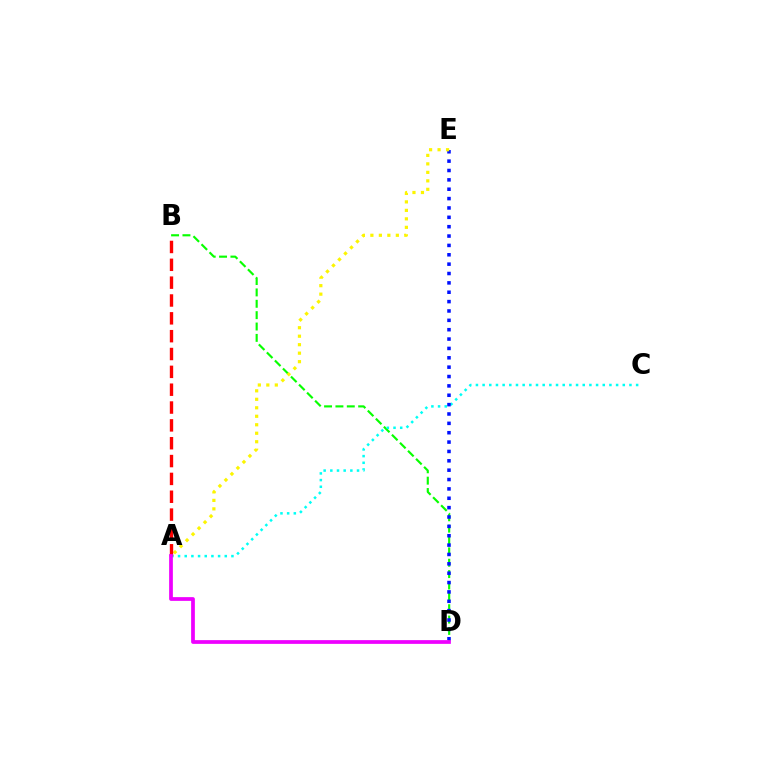{('B', 'D'): [{'color': '#08ff00', 'line_style': 'dashed', 'thickness': 1.54}], ('A', 'C'): [{'color': '#00fff6', 'line_style': 'dotted', 'thickness': 1.81}], ('D', 'E'): [{'color': '#0010ff', 'line_style': 'dotted', 'thickness': 2.54}], ('A', 'E'): [{'color': '#fcf500', 'line_style': 'dotted', 'thickness': 2.31}], ('A', 'B'): [{'color': '#ff0000', 'line_style': 'dashed', 'thickness': 2.42}], ('A', 'D'): [{'color': '#ee00ff', 'line_style': 'solid', 'thickness': 2.69}]}